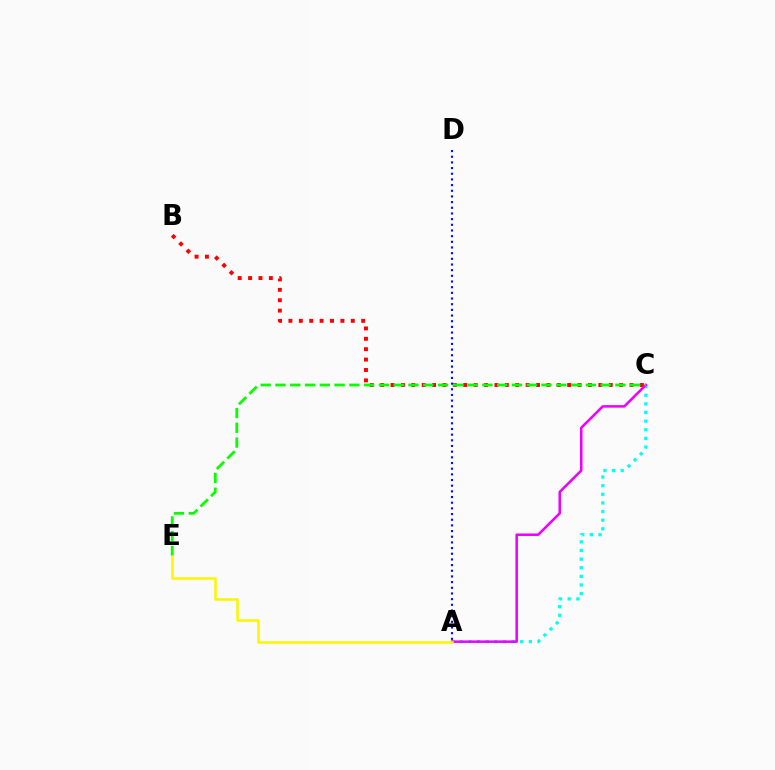{('A', 'C'): [{'color': '#00fff6', 'line_style': 'dotted', 'thickness': 2.35}, {'color': '#ee00ff', 'line_style': 'solid', 'thickness': 1.82}], ('B', 'C'): [{'color': '#ff0000', 'line_style': 'dotted', 'thickness': 2.82}], ('C', 'E'): [{'color': '#08ff00', 'line_style': 'dashed', 'thickness': 2.01}], ('A', 'E'): [{'color': '#fcf500', 'line_style': 'solid', 'thickness': 1.82}], ('A', 'D'): [{'color': '#0010ff', 'line_style': 'dotted', 'thickness': 1.54}]}